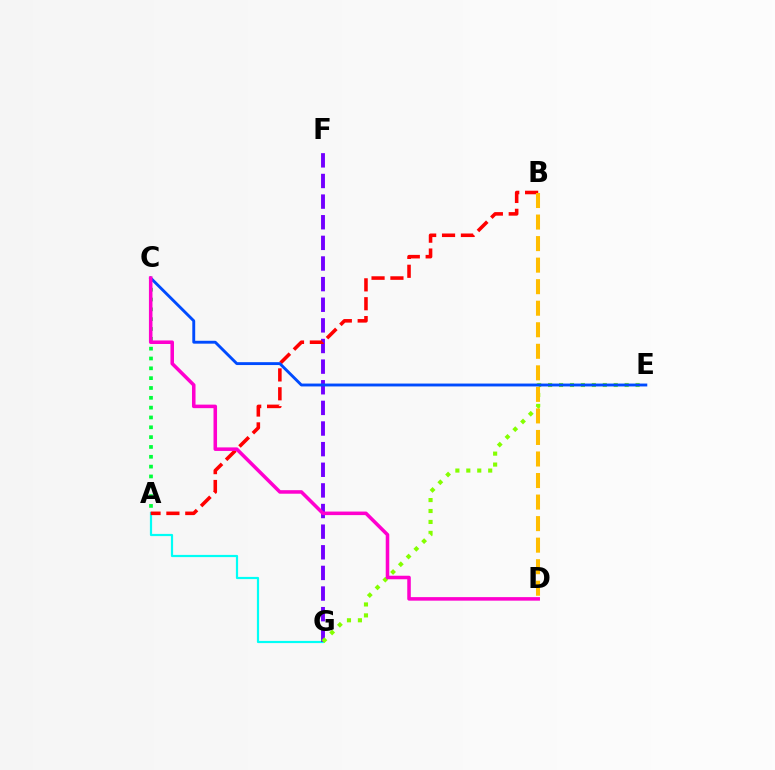{('A', 'G'): [{'color': '#00fff6', 'line_style': 'solid', 'thickness': 1.58}], ('F', 'G'): [{'color': '#7200ff', 'line_style': 'dashed', 'thickness': 2.8}], ('A', 'B'): [{'color': '#ff0000', 'line_style': 'dashed', 'thickness': 2.56}], ('E', 'G'): [{'color': '#84ff00', 'line_style': 'dotted', 'thickness': 2.97}], ('A', 'C'): [{'color': '#00ff39', 'line_style': 'dotted', 'thickness': 2.67}], ('B', 'D'): [{'color': '#ffbd00', 'line_style': 'dashed', 'thickness': 2.93}], ('C', 'E'): [{'color': '#004bff', 'line_style': 'solid', 'thickness': 2.07}], ('C', 'D'): [{'color': '#ff00cf', 'line_style': 'solid', 'thickness': 2.55}]}